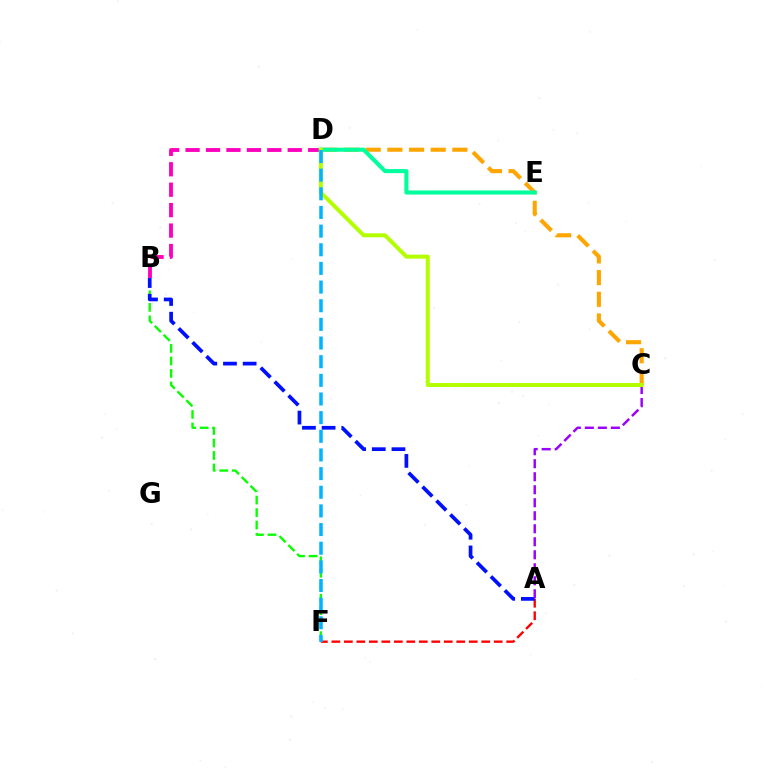{('C', 'D'): [{'color': '#ffa500', 'line_style': 'dashed', 'thickness': 2.94}, {'color': '#b3ff00', 'line_style': 'solid', 'thickness': 2.87}], ('B', 'D'): [{'color': '#ff00bd', 'line_style': 'dashed', 'thickness': 2.78}], ('B', 'F'): [{'color': '#08ff00', 'line_style': 'dashed', 'thickness': 1.7}], ('A', 'F'): [{'color': '#ff0000', 'line_style': 'dashed', 'thickness': 1.7}], ('D', 'E'): [{'color': '#00ff9d', 'line_style': 'solid', 'thickness': 2.94}], ('A', 'B'): [{'color': '#0010ff', 'line_style': 'dashed', 'thickness': 2.67}], ('A', 'C'): [{'color': '#9b00ff', 'line_style': 'dashed', 'thickness': 1.77}], ('D', 'F'): [{'color': '#00b5ff', 'line_style': 'dashed', 'thickness': 2.53}]}